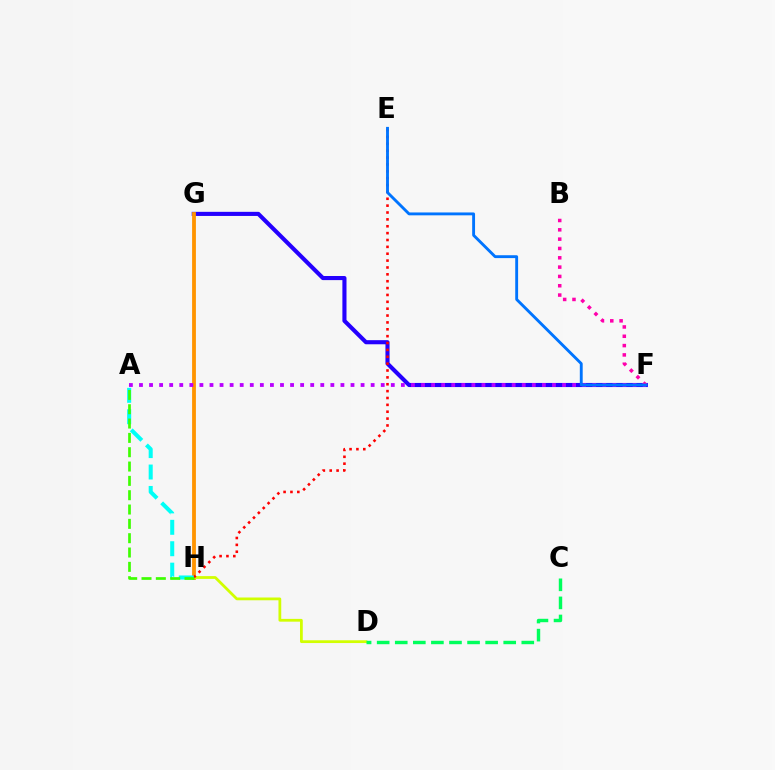{('F', 'G'): [{'color': '#2500ff', 'line_style': 'solid', 'thickness': 2.96}], ('G', 'H'): [{'color': '#ff9400', 'line_style': 'solid', 'thickness': 2.75}], ('D', 'H'): [{'color': '#d1ff00', 'line_style': 'solid', 'thickness': 2.0}], ('E', 'H'): [{'color': '#ff0000', 'line_style': 'dotted', 'thickness': 1.87}], ('A', 'F'): [{'color': '#b900ff', 'line_style': 'dotted', 'thickness': 2.74}], ('C', 'D'): [{'color': '#00ff5c', 'line_style': 'dashed', 'thickness': 2.46}], ('B', 'F'): [{'color': '#ff00ac', 'line_style': 'dotted', 'thickness': 2.53}], ('A', 'H'): [{'color': '#00fff6', 'line_style': 'dashed', 'thickness': 2.91}, {'color': '#3dff00', 'line_style': 'dashed', 'thickness': 1.95}], ('E', 'F'): [{'color': '#0074ff', 'line_style': 'solid', 'thickness': 2.07}]}